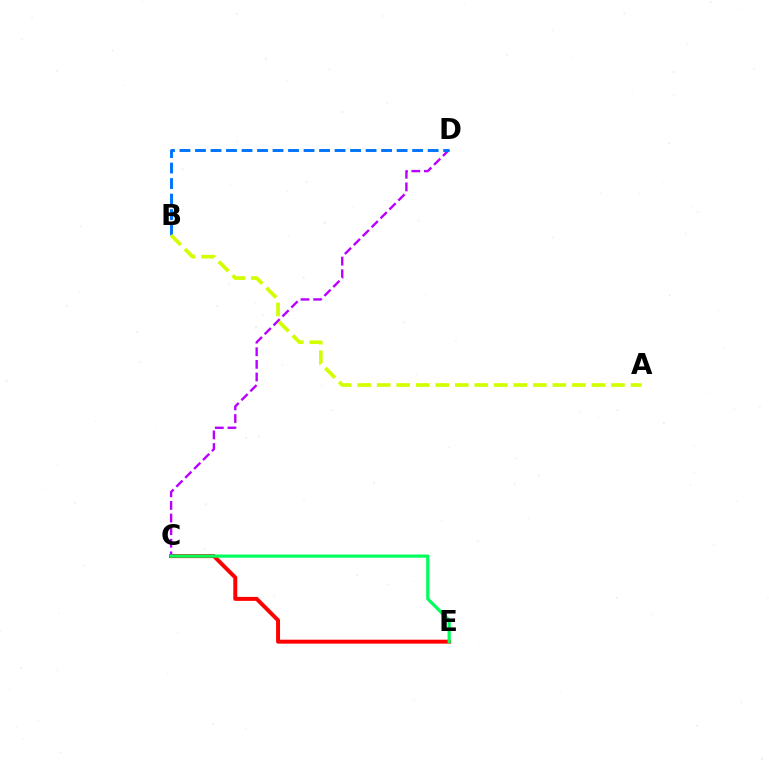{('C', 'E'): [{'color': '#ff0000', 'line_style': 'solid', 'thickness': 2.85}, {'color': '#00ff5c', 'line_style': 'solid', 'thickness': 2.3}], ('C', 'D'): [{'color': '#b900ff', 'line_style': 'dashed', 'thickness': 1.71}], ('B', 'D'): [{'color': '#0074ff', 'line_style': 'dashed', 'thickness': 2.11}], ('A', 'B'): [{'color': '#d1ff00', 'line_style': 'dashed', 'thickness': 2.65}]}